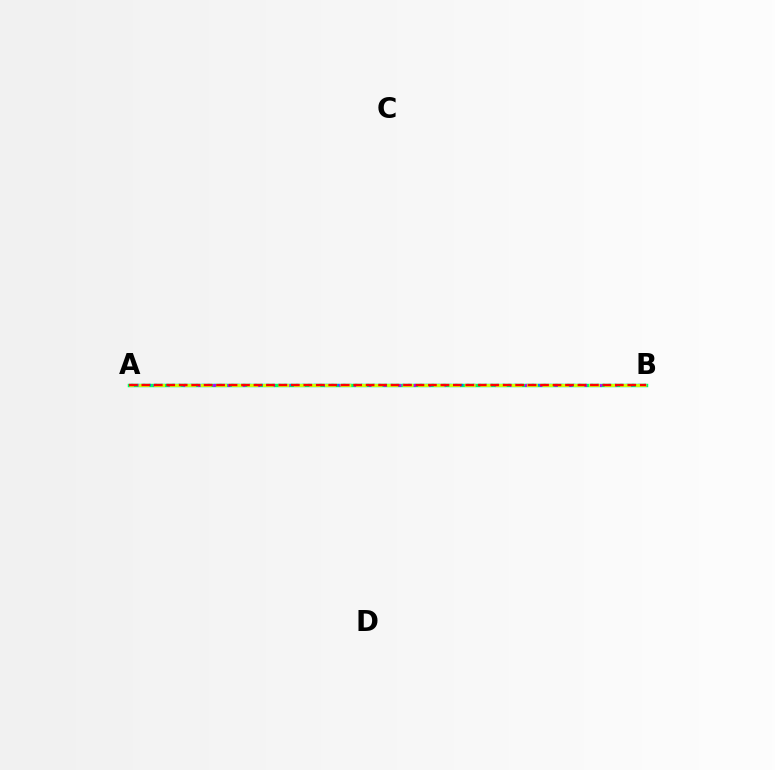{('A', 'B'): [{'color': '#00ff5c', 'line_style': 'solid', 'thickness': 2.48}, {'color': '#0074ff', 'line_style': 'dotted', 'thickness': 1.6}, {'color': '#b900ff', 'line_style': 'dotted', 'thickness': 2.02}, {'color': '#d1ff00', 'line_style': 'dashed', 'thickness': 2.11}, {'color': '#ff0000', 'line_style': 'dashed', 'thickness': 1.69}]}